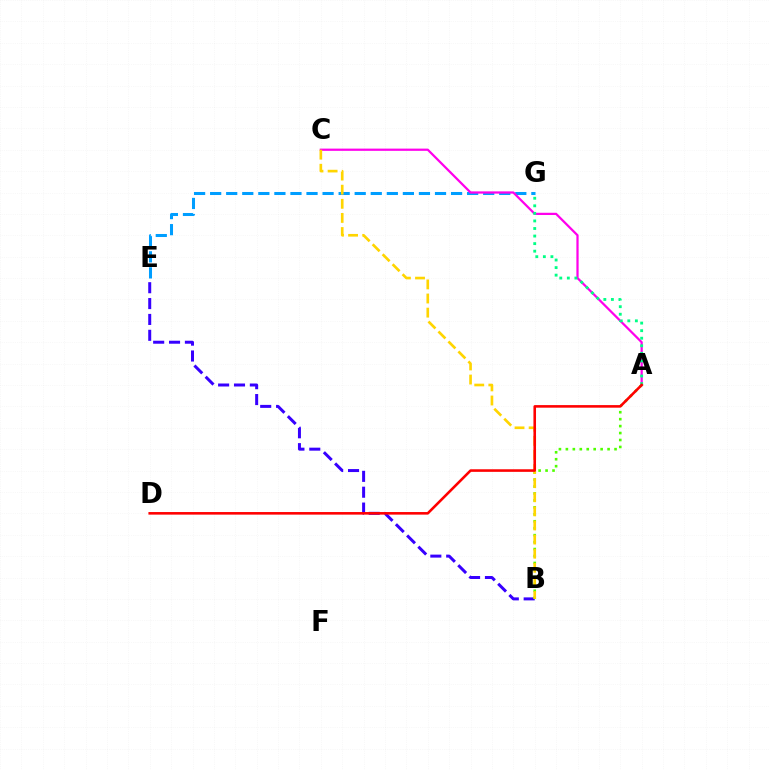{('B', 'E'): [{'color': '#3700ff', 'line_style': 'dashed', 'thickness': 2.16}], ('A', 'B'): [{'color': '#4fff00', 'line_style': 'dotted', 'thickness': 1.89}], ('E', 'G'): [{'color': '#009eff', 'line_style': 'dashed', 'thickness': 2.18}], ('A', 'C'): [{'color': '#ff00ed', 'line_style': 'solid', 'thickness': 1.61}], ('B', 'C'): [{'color': '#ffd500', 'line_style': 'dashed', 'thickness': 1.92}], ('A', 'G'): [{'color': '#00ff86', 'line_style': 'dotted', 'thickness': 2.05}], ('A', 'D'): [{'color': '#ff0000', 'line_style': 'solid', 'thickness': 1.86}]}